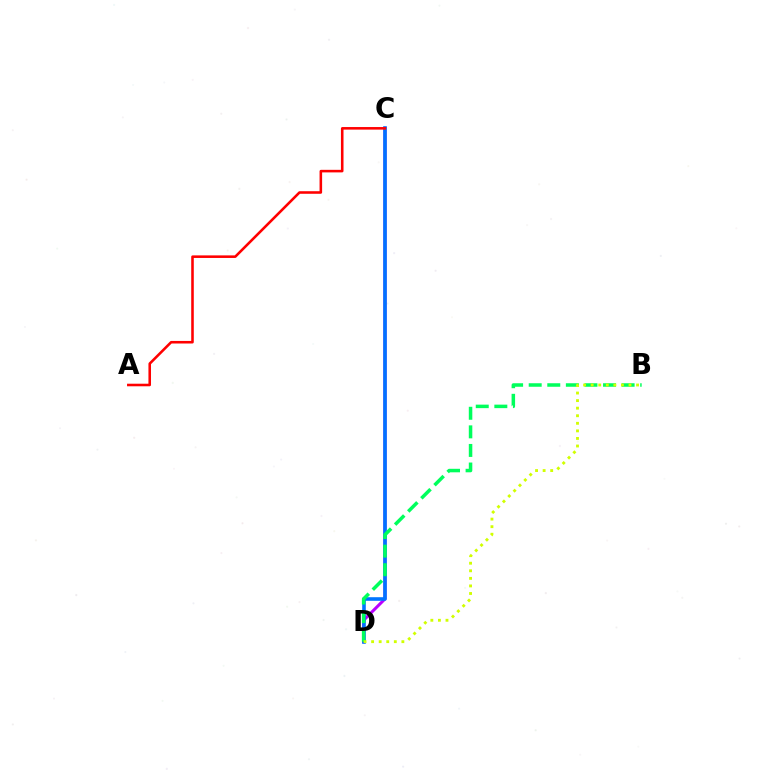{('C', 'D'): [{'color': '#b900ff', 'line_style': 'solid', 'thickness': 2.17}, {'color': '#0074ff', 'line_style': 'solid', 'thickness': 2.59}], ('B', 'D'): [{'color': '#00ff5c', 'line_style': 'dashed', 'thickness': 2.52}, {'color': '#d1ff00', 'line_style': 'dotted', 'thickness': 2.06}], ('A', 'C'): [{'color': '#ff0000', 'line_style': 'solid', 'thickness': 1.85}]}